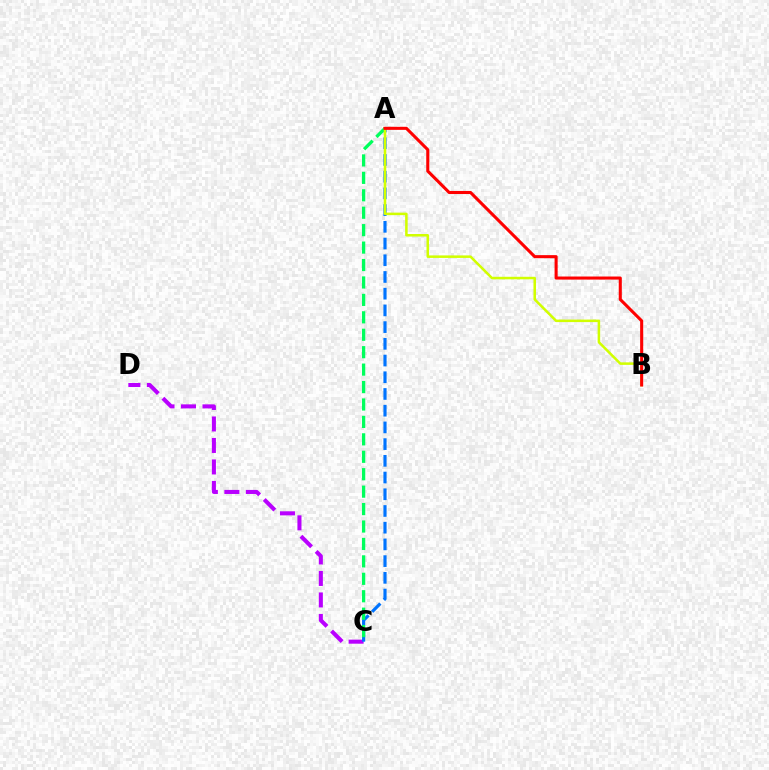{('C', 'D'): [{'color': '#b900ff', 'line_style': 'dashed', 'thickness': 2.92}], ('A', 'C'): [{'color': '#0074ff', 'line_style': 'dashed', 'thickness': 2.27}, {'color': '#00ff5c', 'line_style': 'dashed', 'thickness': 2.37}], ('A', 'B'): [{'color': '#d1ff00', 'line_style': 'solid', 'thickness': 1.82}, {'color': '#ff0000', 'line_style': 'solid', 'thickness': 2.21}]}